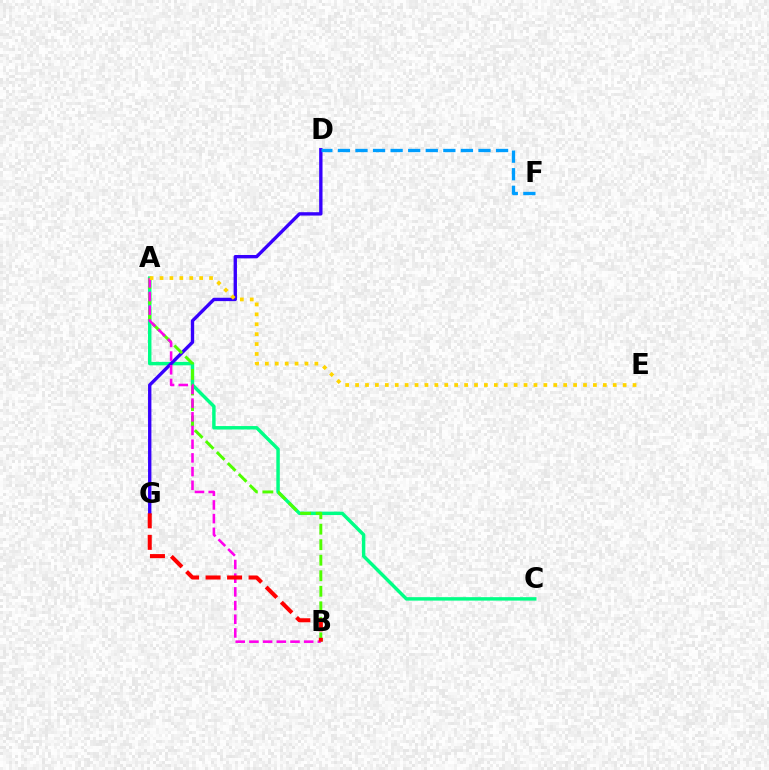{('A', 'C'): [{'color': '#00ff86', 'line_style': 'solid', 'thickness': 2.48}], ('D', 'G'): [{'color': '#3700ff', 'line_style': 'solid', 'thickness': 2.42}], ('D', 'F'): [{'color': '#009eff', 'line_style': 'dashed', 'thickness': 2.39}], ('A', 'B'): [{'color': '#4fff00', 'line_style': 'dashed', 'thickness': 2.11}, {'color': '#ff00ed', 'line_style': 'dashed', 'thickness': 1.86}], ('A', 'E'): [{'color': '#ffd500', 'line_style': 'dotted', 'thickness': 2.69}], ('B', 'G'): [{'color': '#ff0000', 'line_style': 'dashed', 'thickness': 2.92}]}